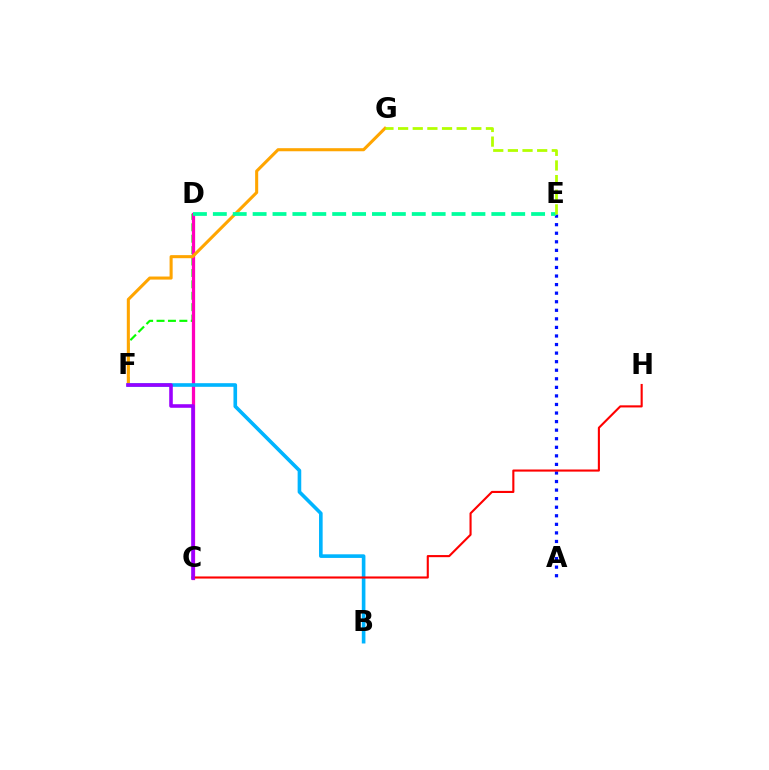{('D', 'F'): [{'color': '#08ff00', 'line_style': 'dashed', 'thickness': 1.55}], ('C', 'D'): [{'color': '#ff00bd', 'line_style': 'solid', 'thickness': 2.34}], ('A', 'E'): [{'color': '#0010ff', 'line_style': 'dotted', 'thickness': 2.33}], ('F', 'G'): [{'color': '#ffa500', 'line_style': 'solid', 'thickness': 2.21}], ('D', 'E'): [{'color': '#00ff9d', 'line_style': 'dashed', 'thickness': 2.7}], ('B', 'F'): [{'color': '#00b5ff', 'line_style': 'solid', 'thickness': 2.61}], ('C', 'H'): [{'color': '#ff0000', 'line_style': 'solid', 'thickness': 1.52}], ('C', 'F'): [{'color': '#9b00ff', 'line_style': 'solid', 'thickness': 2.57}], ('E', 'G'): [{'color': '#b3ff00', 'line_style': 'dashed', 'thickness': 1.99}]}